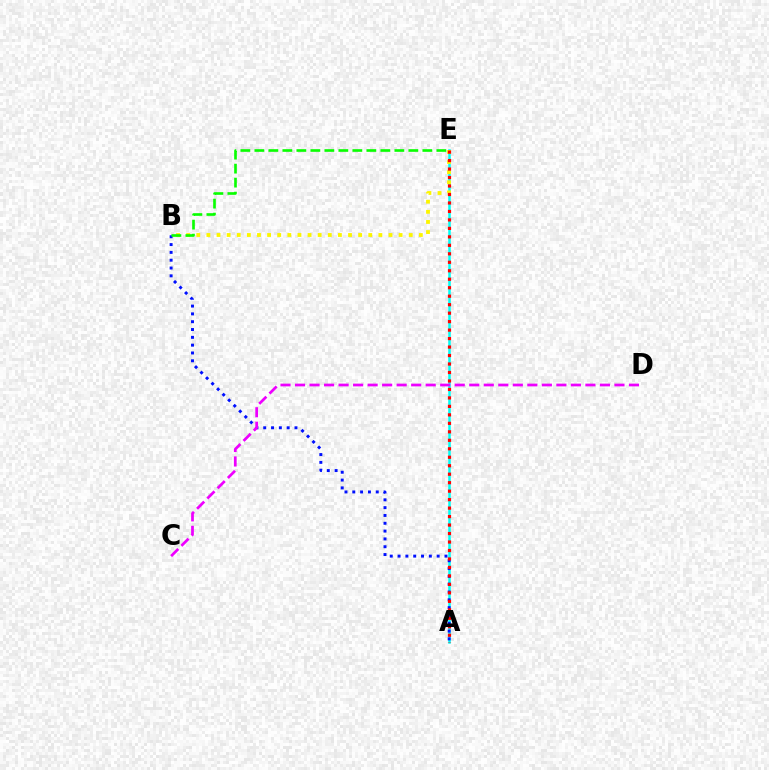{('A', 'E'): [{'color': '#00fff6', 'line_style': 'solid', 'thickness': 1.81}, {'color': '#ff0000', 'line_style': 'dotted', 'thickness': 2.3}], ('A', 'B'): [{'color': '#0010ff', 'line_style': 'dotted', 'thickness': 2.12}], ('C', 'D'): [{'color': '#ee00ff', 'line_style': 'dashed', 'thickness': 1.97}], ('B', 'E'): [{'color': '#fcf500', 'line_style': 'dotted', 'thickness': 2.75}, {'color': '#08ff00', 'line_style': 'dashed', 'thickness': 1.9}]}